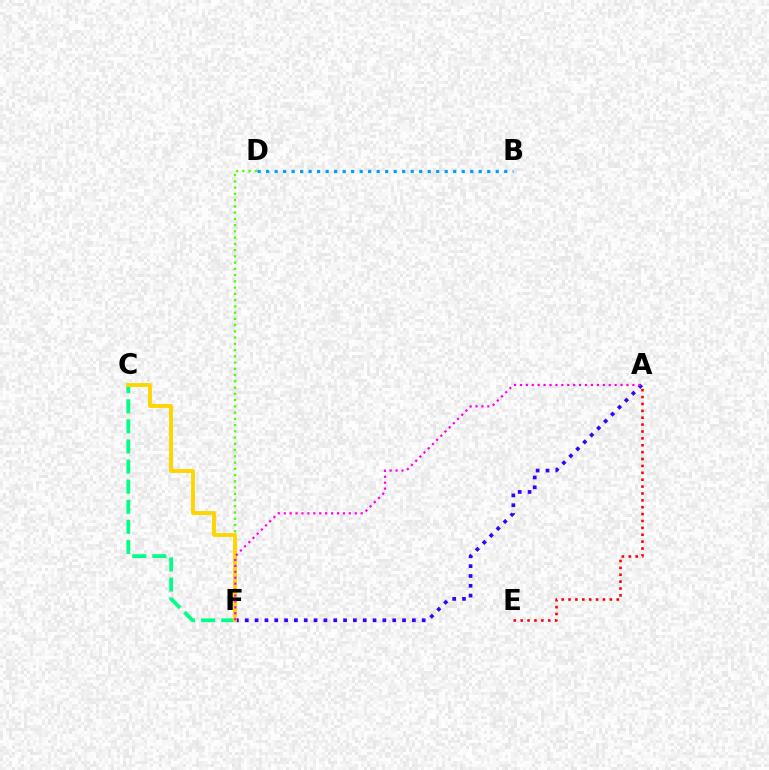{('A', 'E'): [{'color': '#ff0000', 'line_style': 'dotted', 'thickness': 1.87}], ('B', 'D'): [{'color': '#009eff', 'line_style': 'dotted', 'thickness': 2.31}], ('A', 'F'): [{'color': '#3700ff', 'line_style': 'dotted', 'thickness': 2.67}, {'color': '#ff00ed', 'line_style': 'dotted', 'thickness': 1.61}], ('D', 'F'): [{'color': '#4fff00', 'line_style': 'dotted', 'thickness': 1.7}], ('C', 'F'): [{'color': '#00ff86', 'line_style': 'dashed', 'thickness': 2.73}, {'color': '#ffd500', 'line_style': 'solid', 'thickness': 2.79}]}